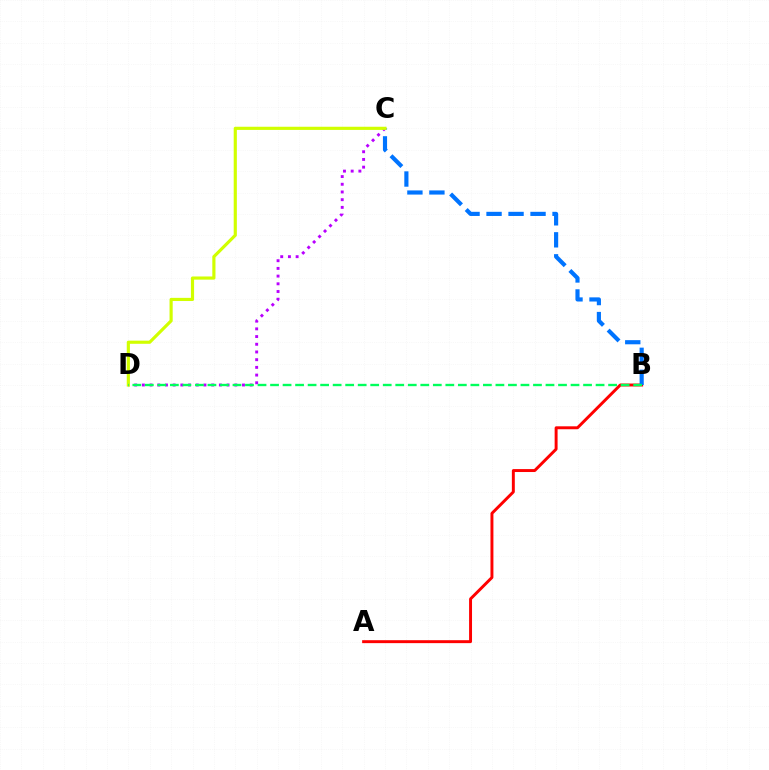{('A', 'B'): [{'color': '#ff0000', 'line_style': 'solid', 'thickness': 2.12}], ('B', 'C'): [{'color': '#0074ff', 'line_style': 'dashed', 'thickness': 2.99}], ('C', 'D'): [{'color': '#b900ff', 'line_style': 'dotted', 'thickness': 2.09}, {'color': '#d1ff00', 'line_style': 'solid', 'thickness': 2.28}], ('B', 'D'): [{'color': '#00ff5c', 'line_style': 'dashed', 'thickness': 1.7}]}